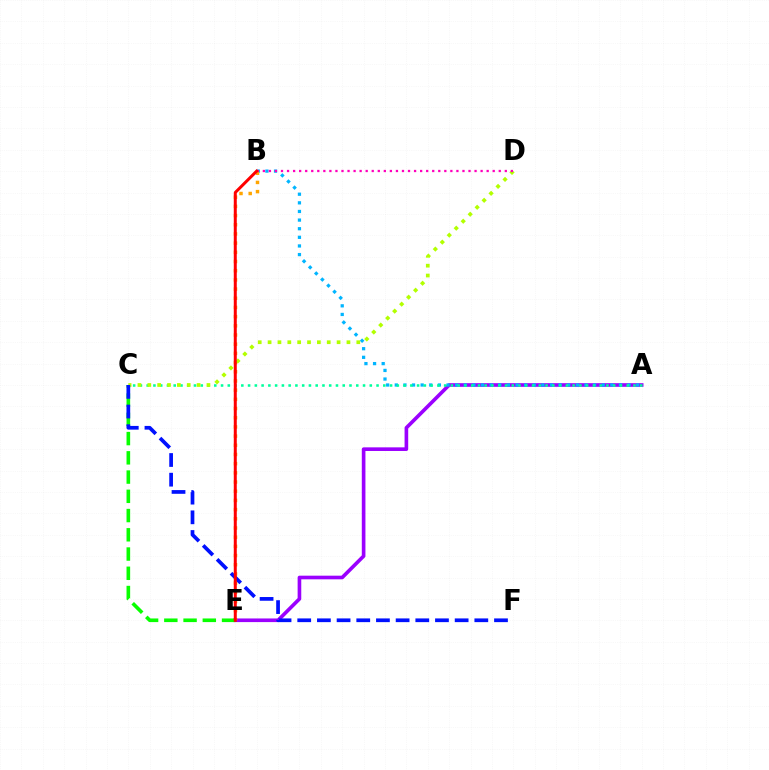{('A', 'E'): [{'color': '#9b00ff', 'line_style': 'solid', 'thickness': 2.62}], ('A', 'B'): [{'color': '#00b5ff', 'line_style': 'dotted', 'thickness': 2.34}], ('B', 'E'): [{'color': '#ffa500', 'line_style': 'dotted', 'thickness': 2.5}, {'color': '#ff0000', 'line_style': 'solid', 'thickness': 2.15}], ('C', 'E'): [{'color': '#08ff00', 'line_style': 'dashed', 'thickness': 2.61}], ('A', 'C'): [{'color': '#00ff9d', 'line_style': 'dotted', 'thickness': 1.84}], ('C', 'D'): [{'color': '#b3ff00', 'line_style': 'dotted', 'thickness': 2.68}], ('C', 'F'): [{'color': '#0010ff', 'line_style': 'dashed', 'thickness': 2.67}], ('B', 'D'): [{'color': '#ff00bd', 'line_style': 'dotted', 'thickness': 1.64}]}